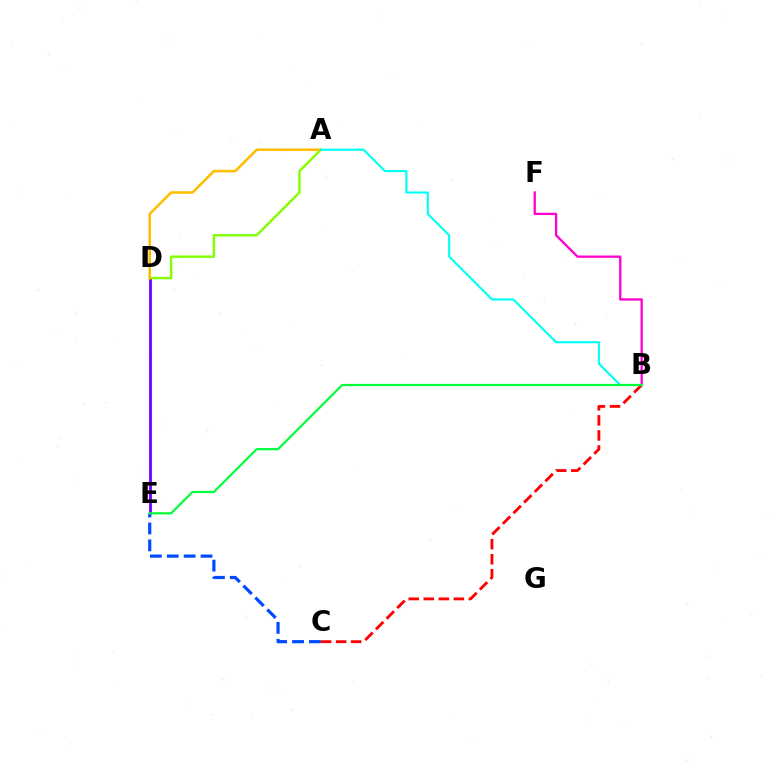{('D', 'E'): [{'color': '#7200ff', 'line_style': 'solid', 'thickness': 2.02}], ('A', 'D'): [{'color': '#84ff00', 'line_style': 'solid', 'thickness': 1.76}, {'color': '#ffbd00', 'line_style': 'solid', 'thickness': 1.83}], ('C', 'E'): [{'color': '#004bff', 'line_style': 'dashed', 'thickness': 2.29}], ('B', 'C'): [{'color': '#ff0000', 'line_style': 'dashed', 'thickness': 2.04}], ('B', 'F'): [{'color': '#ff00cf', 'line_style': 'solid', 'thickness': 1.66}], ('A', 'B'): [{'color': '#00fff6', 'line_style': 'solid', 'thickness': 1.52}], ('B', 'E'): [{'color': '#00ff39', 'line_style': 'solid', 'thickness': 1.57}]}